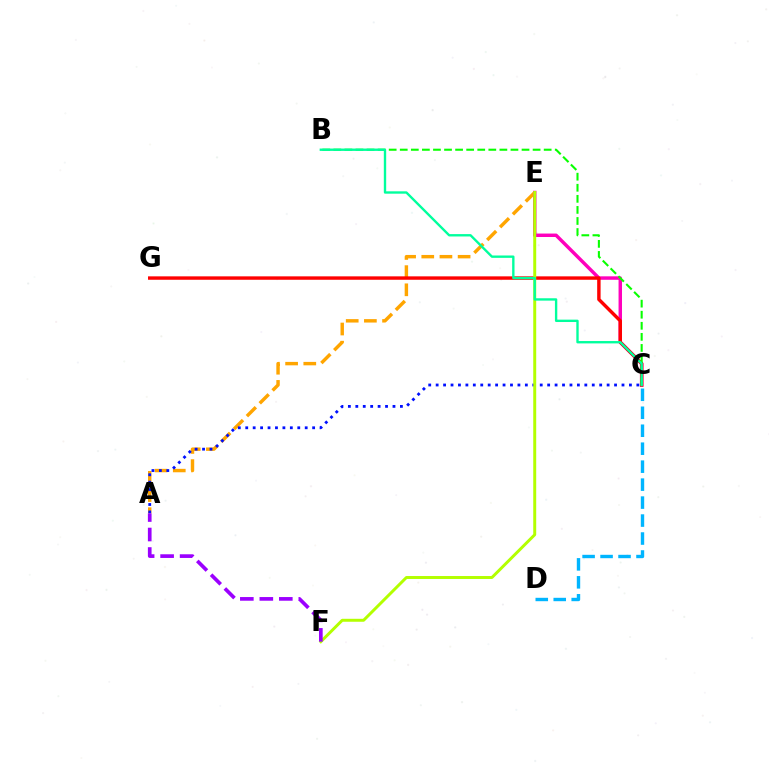{('A', 'E'): [{'color': '#ffa500', 'line_style': 'dashed', 'thickness': 2.47}], ('C', 'E'): [{'color': '#ff00bd', 'line_style': 'solid', 'thickness': 2.49}], ('C', 'G'): [{'color': '#ff0000', 'line_style': 'solid', 'thickness': 2.46}], ('A', 'C'): [{'color': '#0010ff', 'line_style': 'dotted', 'thickness': 2.02}], ('C', 'D'): [{'color': '#00b5ff', 'line_style': 'dashed', 'thickness': 2.44}], ('E', 'F'): [{'color': '#b3ff00', 'line_style': 'solid', 'thickness': 2.13}], ('A', 'F'): [{'color': '#9b00ff', 'line_style': 'dashed', 'thickness': 2.65}], ('B', 'C'): [{'color': '#08ff00', 'line_style': 'dashed', 'thickness': 1.5}, {'color': '#00ff9d', 'line_style': 'solid', 'thickness': 1.7}]}